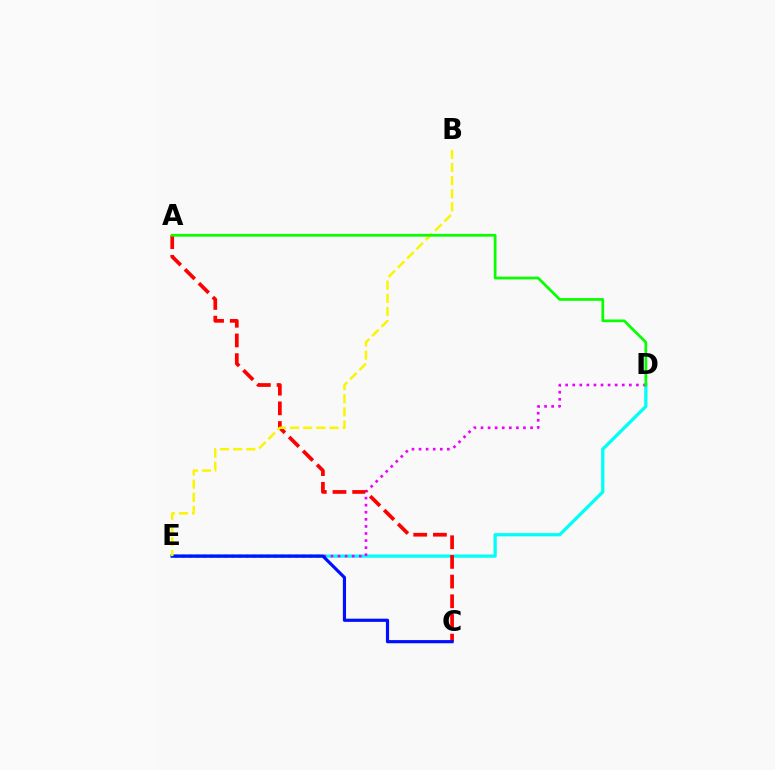{('D', 'E'): [{'color': '#00fff6', 'line_style': 'solid', 'thickness': 2.35}, {'color': '#ee00ff', 'line_style': 'dotted', 'thickness': 1.92}], ('A', 'C'): [{'color': '#ff0000', 'line_style': 'dashed', 'thickness': 2.67}], ('C', 'E'): [{'color': '#0010ff', 'line_style': 'solid', 'thickness': 2.29}], ('B', 'E'): [{'color': '#fcf500', 'line_style': 'dashed', 'thickness': 1.79}], ('A', 'D'): [{'color': '#08ff00', 'line_style': 'solid', 'thickness': 1.97}]}